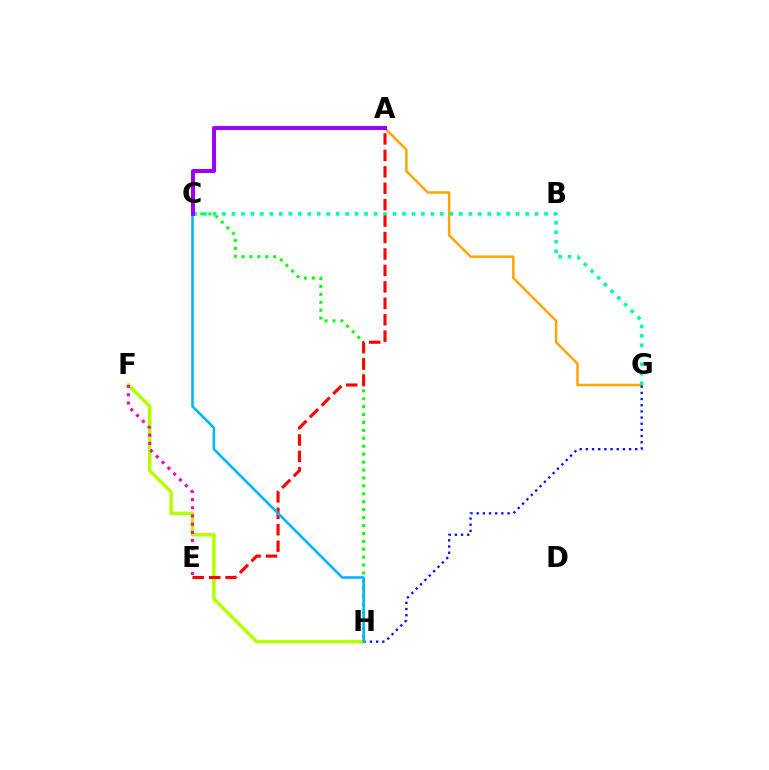{('A', 'G'): [{'color': '#ffa500', 'line_style': 'solid', 'thickness': 1.8}], ('G', 'H'): [{'color': '#0010ff', 'line_style': 'dotted', 'thickness': 1.68}], ('C', 'H'): [{'color': '#08ff00', 'line_style': 'dotted', 'thickness': 2.15}, {'color': '#00b5ff', 'line_style': 'solid', 'thickness': 1.87}], ('F', 'H'): [{'color': '#b3ff00', 'line_style': 'solid', 'thickness': 2.53}], ('C', 'G'): [{'color': '#00ff9d', 'line_style': 'dotted', 'thickness': 2.57}], ('A', 'E'): [{'color': '#ff0000', 'line_style': 'dashed', 'thickness': 2.23}], ('E', 'F'): [{'color': '#ff00bd', 'line_style': 'dotted', 'thickness': 2.23}], ('A', 'C'): [{'color': '#9b00ff', 'line_style': 'solid', 'thickness': 2.9}]}